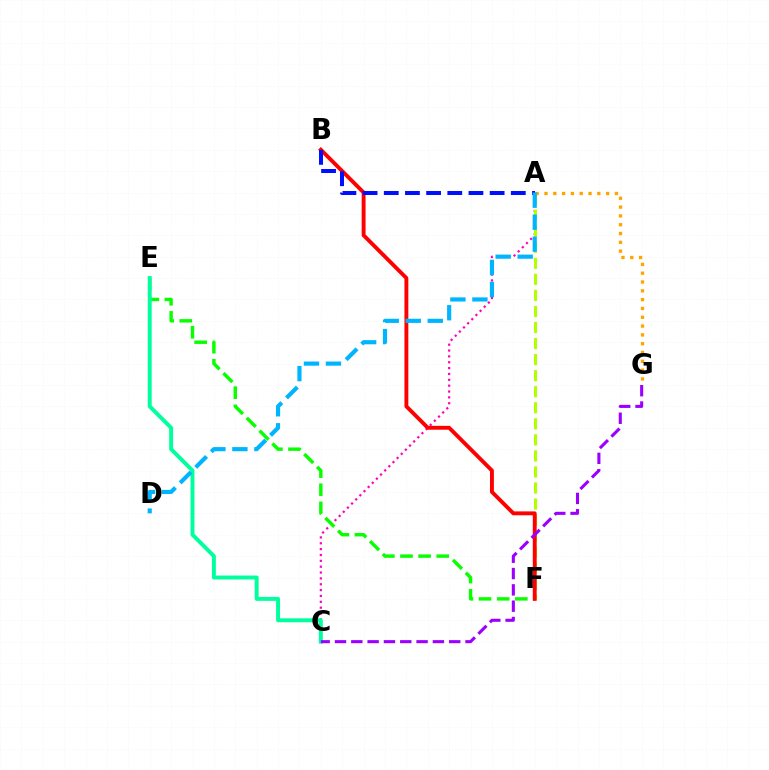{('A', 'C'): [{'color': '#ff00bd', 'line_style': 'dotted', 'thickness': 1.59}], ('E', 'F'): [{'color': '#08ff00', 'line_style': 'dashed', 'thickness': 2.46}], ('A', 'F'): [{'color': '#b3ff00', 'line_style': 'dashed', 'thickness': 2.18}], ('A', 'G'): [{'color': '#ffa500', 'line_style': 'dotted', 'thickness': 2.39}], ('B', 'F'): [{'color': '#ff0000', 'line_style': 'solid', 'thickness': 2.8}], ('A', 'B'): [{'color': '#0010ff', 'line_style': 'dashed', 'thickness': 2.88}], ('C', 'E'): [{'color': '#00ff9d', 'line_style': 'solid', 'thickness': 2.83}], ('A', 'D'): [{'color': '#00b5ff', 'line_style': 'dashed', 'thickness': 2.99}], ('C', 'G'): [{'color': '#9b00ff', 'line_style': 'dashed', 'thickness': 2.22}]}